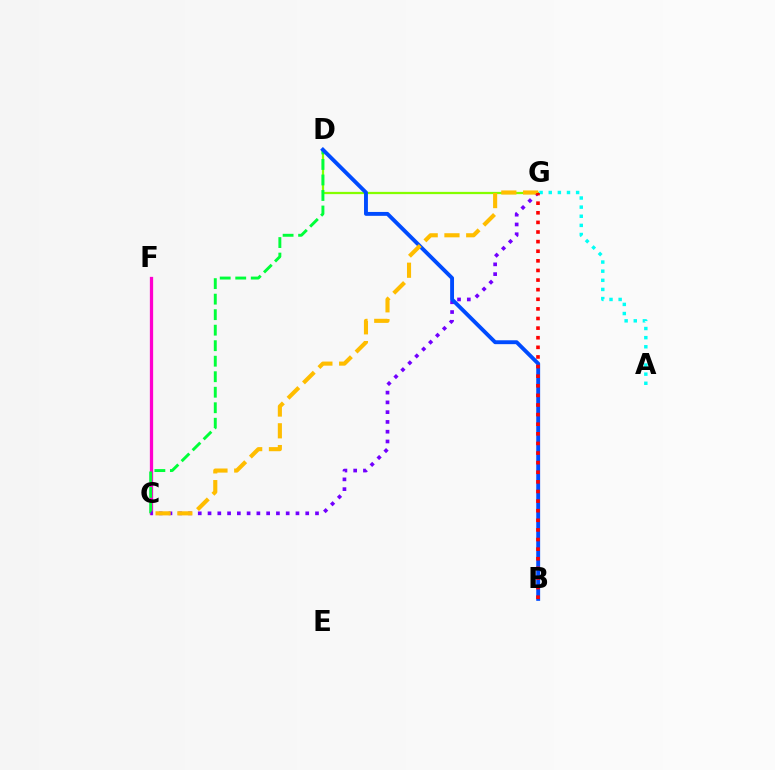{('D', 'G'): [{'color': '#84ff00', 'line_style': 'solid', 'thickness': 1.62}], ('C', 'F'): [{'color': '#ff00cf', 'line_style': 'solid', 'thickness': 2.36}], ('C', 'D'): [{'color': '#00ff39', 'line_style': 'dashed', 'thickness': 2.11}], ('C', 'G'): [{'color': '#7200ff', 'line_style': 'dotted', 'thickness': 2.65}, {'color': '#ffbd00', 'line_style': 'dashed', 'thickness': 2.96}], ('A', 'G'): [{'color': '#00fff6', 'line_style': 'dotted', 'thickness': 2.48}], ('B', 'D'): [{'color': '#004bff', 'line_style': 'solid', 'thickness': 2.8}], ('B', 'G'): [{'color': '#ff0000', 'line_style': 'dotted', 'thickness': 2.61}]}